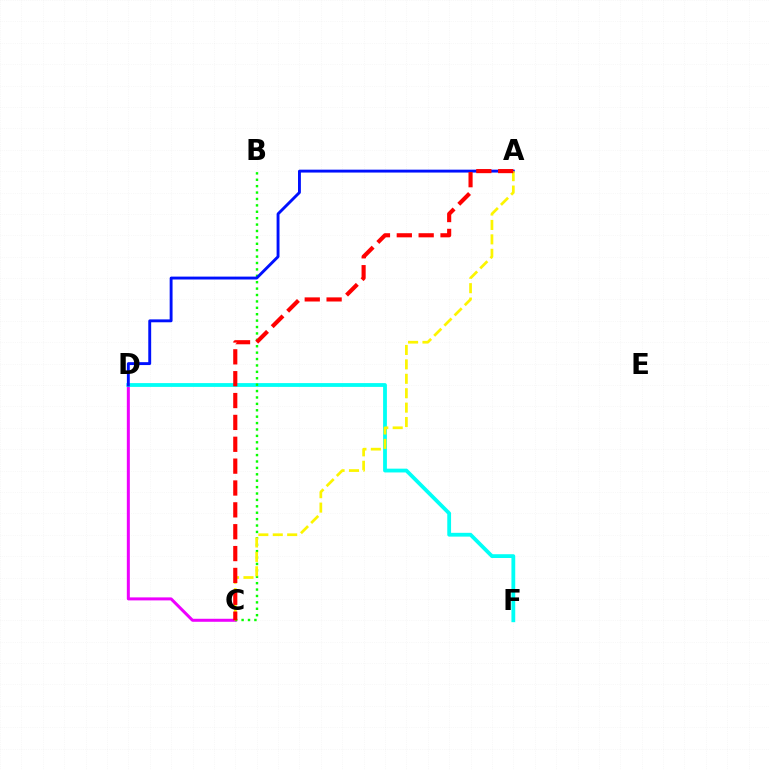{('C', 'D'): [{'color': '#ee00ff', 'line_style': 'solid', 'thickness': 2.17}], ('D', 'F'): [{'color': '#00fff6', 'line_style': 'solid', 'thickness': 2.73}], ('B', 'C'): [{'color': '#08ff00', 'line_style': 'dotted', 'thickness': 1.74}], ('A', 'D'): [{'color': '#0010ff', 'line_style': 'solid', 'thickness': 2.08}], ('A', 'C'): [{'color': '#fcf500', 'line_style': 'dashed', 'thickness': 1.96}, {'color': '#ff0000', 'line_style': 'dashed', 'thickness': 2.97}]}